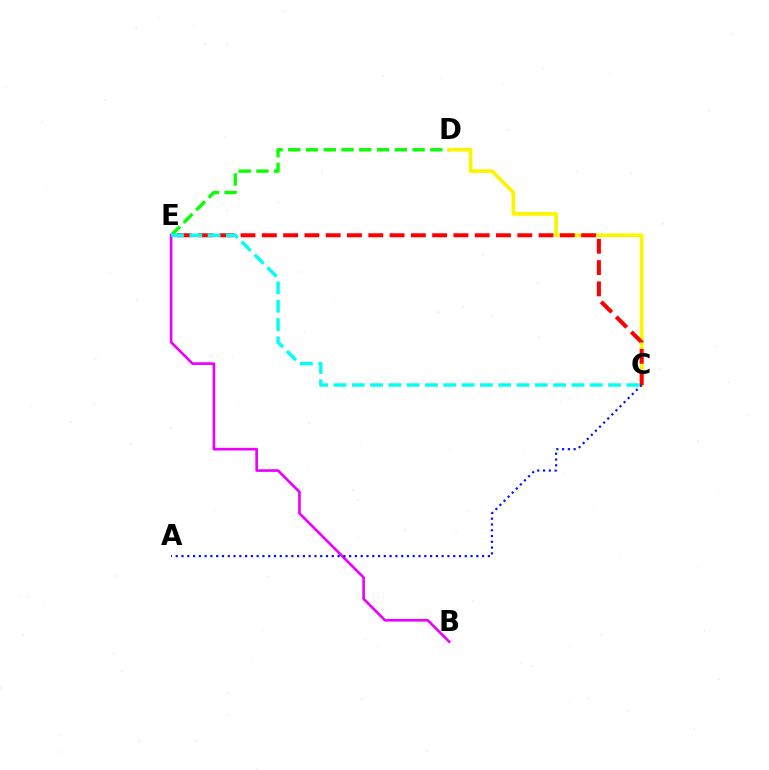{('D', 'E'): [{'color': '#08ff00', 'line_style': 'dashed', 'thickness': 2.41}], ('B', 'E'): [{'color': '#ee00ff', 'line_style': 'solid', 'thickness': 1.92}], ('C', 'D'): [{'color': '#fcf500', 'line_style': 'solid', 'thickness': 2.67}], ('C', 'E'): [{'color': '#ff0000', 'line_style': 'dashed', 'thickness': 2.89}, {'color': '#00fff6', 'line_style': 'dashed', 'thickness': 2.49}], ('A', 'C'): [{'color': '#0010ff', 'line_style': 'dotted', 'thickness': 1.57}]}